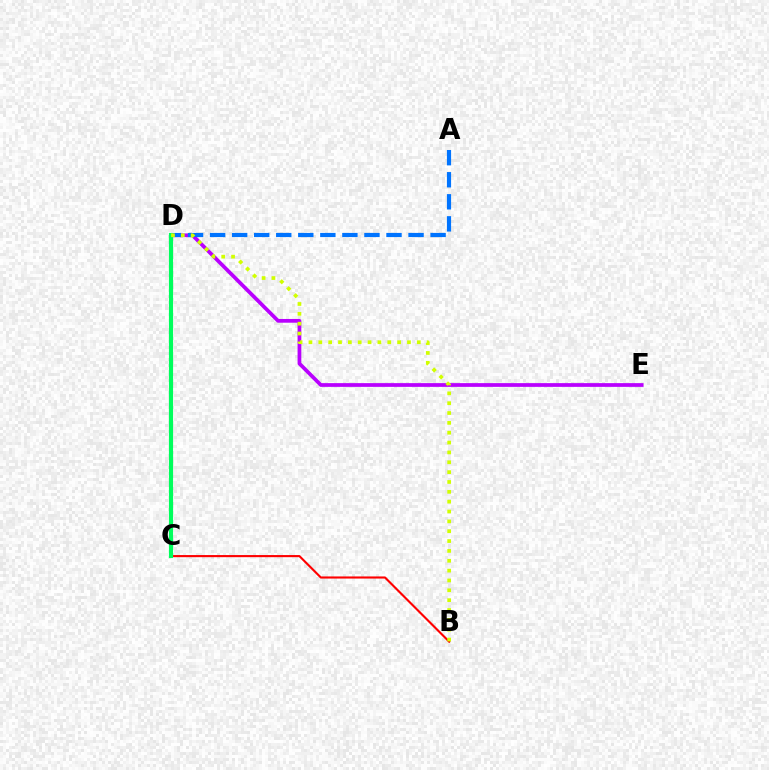{('D', 'E'): [{'color': '#b900ff', 'line_style': 'solid', 'thickness': 2.69}], ('A', 'D'): [{'color': '#0074ff', 'line_style': 'dashed', 'thickness': 3.0}], ('B', 'D'): [{'color': '#ff0000', 'line_style': 'solid', 'thickness': 1.53}, {'color': '#d1ff00', 'line_style': 'dotted', 'thickness': 2.68}], ('C', 'D'): [{'color': '#00ff5c', 'line_style': 'solid', 'thickness': 2.99}]}